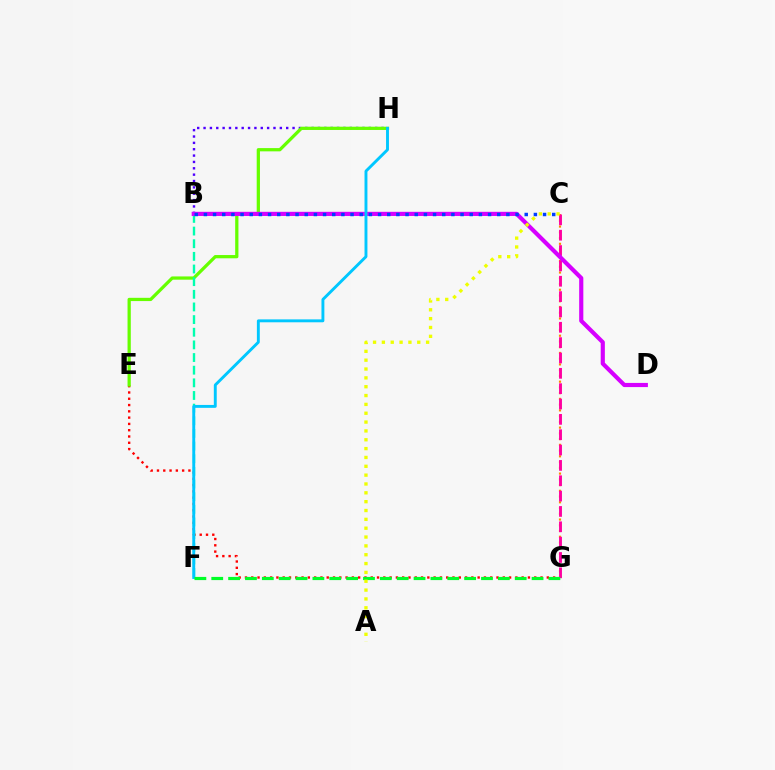{('B', 'H'): [{'color': '#4f00ff', 'line_style': 'dotted', 'thickness': 1.73}], ('E', 'G'): [{'color': '#ff0000', 'line_style': 'dotted', 'thickness': 1.71}], ('C', 'G'): [{'color': '#ff8800', 'line_style': 'dotted', 'thickness': 1.56}, {'color': '#ff00a0', 'line_style': 'dashed', 'thickness': 2.08}], ('E', 'H'): [{'color': '#66ff00', 'line_style': 'solid', 'thickness': 2.34}], ('B', 'F'): [{'color': '#00ffaf', 'line_style': 'dashed', 'thickness': 1.72}], ('B', 'D'): [{'color': '#d600ff', 'line_style': 'solid', 'thickness': 2.99}], ('F', 'H'): [{'color': '#00c7ff', 'line_style': 'solid', 'thickness': 2.09}], ('F', 'G'): [{'color': '#00ff27', 'line_style': 'dashed', 'thickness': 2.29}], ('B', 'C'): [{'color': '#003fff', 'line_style': 'dotted', 'thickness': 2.49}], ('A', 'C'): [{'color': '#eeff00', 'line_style': 'dotted', 'thickness': 2.4}]}